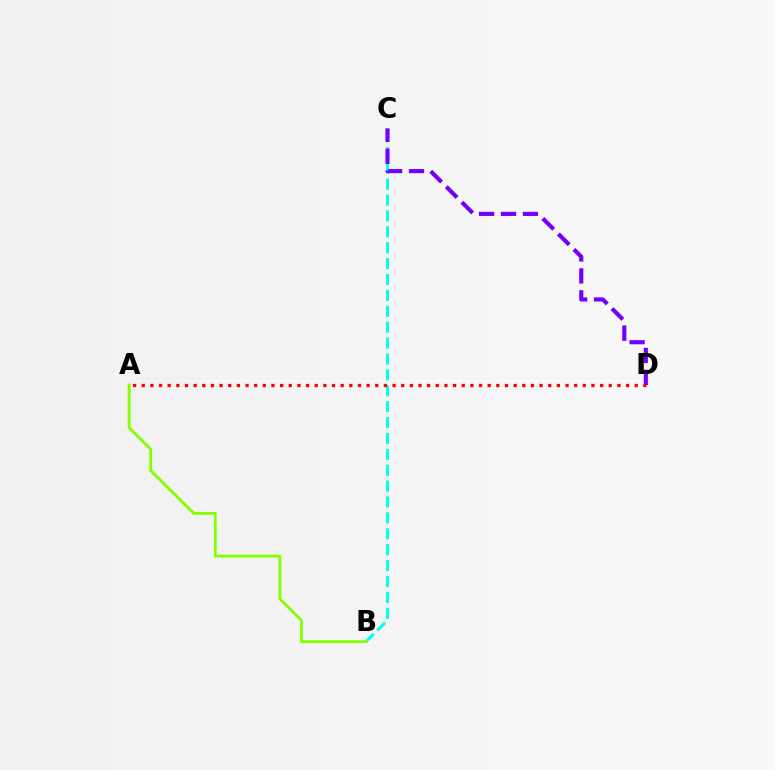{('B', 'C'): [{'color': '#00fff6', 'line_style': 'dashed', 'thickness': 2.16}], ('C', 'D'): [{'color': '#7200ff', 'line_style': 'dashed', 'thickness': 2.98}], ('A', 'D'): [{'color': '#ff0000', 'line_style': 'dotted', 'thickness': 2.35}], ('A', 'B'): [{'color': '#84ff00', 'line_style': 'solid', 'thickness': 2.04}]}